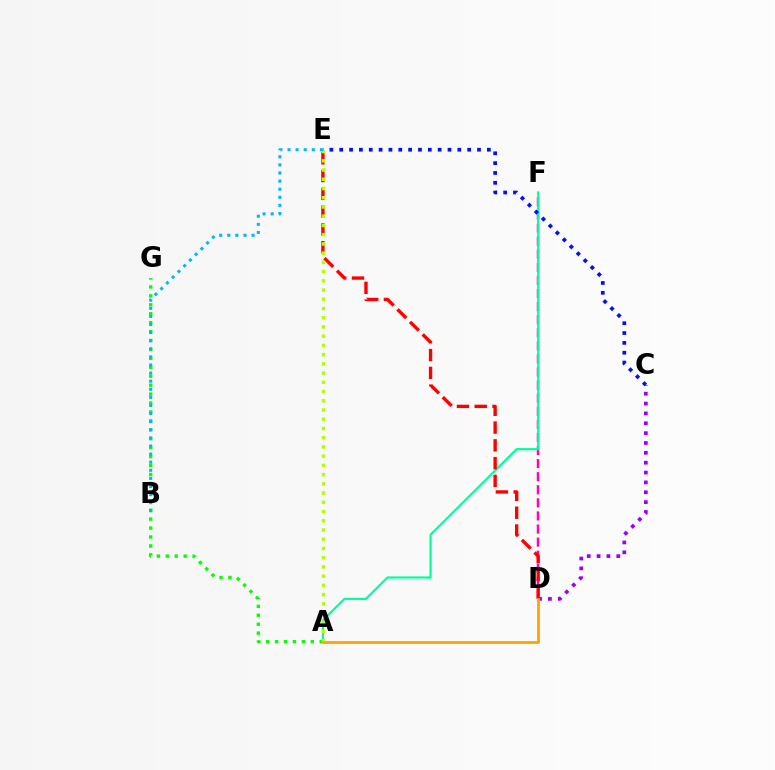{('C', 'D'): [{'color': '#9b00ff', 'line_style': 'dotted', 'thickness': 2.68}], ('A', 'G'): [{'color': '#08ff00', 'line_style': 'dotted', 'thickness': 2.43}], ('D', 'F'): [{'color': '#ff00bd', 'line_style': 'dashed', 'thickness': 1.78}], ('A', 'F'): [{'color': '#00ff9d', 'line_style': 'solid', 'thickness': 1.57}], ('D', 'E'): [{'color': '#ff0000', 'line_style': 'dashed', 'thickness': 2.42}], ('C', 'E'): [{'color': '#0010ff', 'line_style': 'dotted', 'thickness': 2.67}], ('A', 'E'): [{'color': '#b3ff00', 'line_style': 'dotted', 'thickness': 2.51}], ('A', 'D'): [{'color': '#ffa500', 'line_style': 'solid', 'thickness': 2.01}], ('B', 'E'): [{'color': '#00b5ff', 'line_style': 'dotted', 'thickness': 2.2}]}